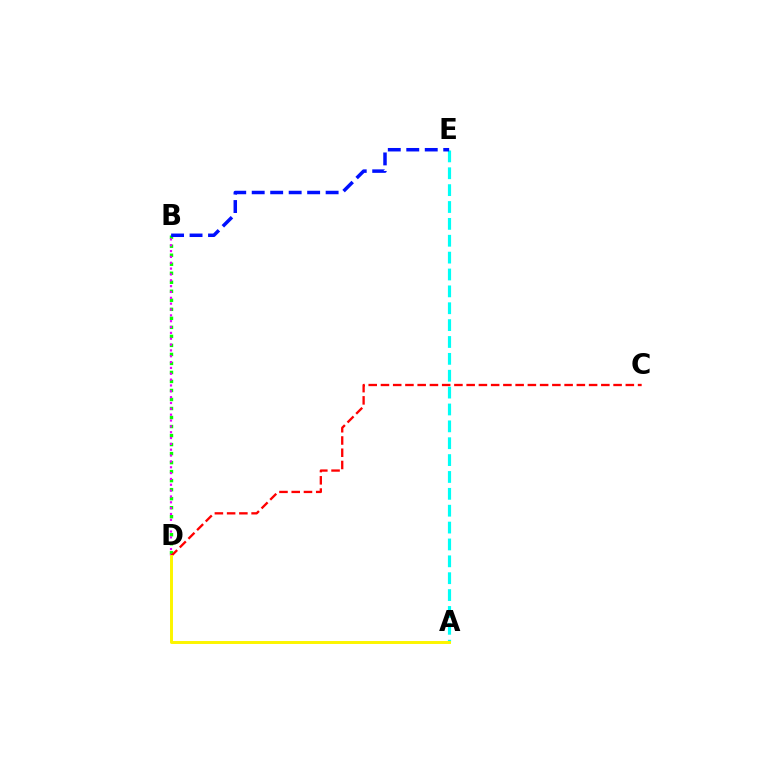{('B', 'D'): [{'color': '#08ff00', 'line_style': 'dotted', 'thickness': 2.45}, {'color': '#ee00ff', 'line_style': 'dotted', 'thickness': 1.59}], ('C', 'D'): [{'color': '#ff0000', 'line_style': 'dashed', 'thickness': 1.66}], ('A', 'E'): [{'color': '#00fff6', 'line_style': 'dashed', 'thickness': 2.29}], ('A', 'D'): [{'color': '#fcf500', 'line_style': 'solid', 'thickness': 2.13}], ('B', 'E'): [{'color': '#0010ff', 'line_style': 'dashed', 'thickness': 2.51}]}